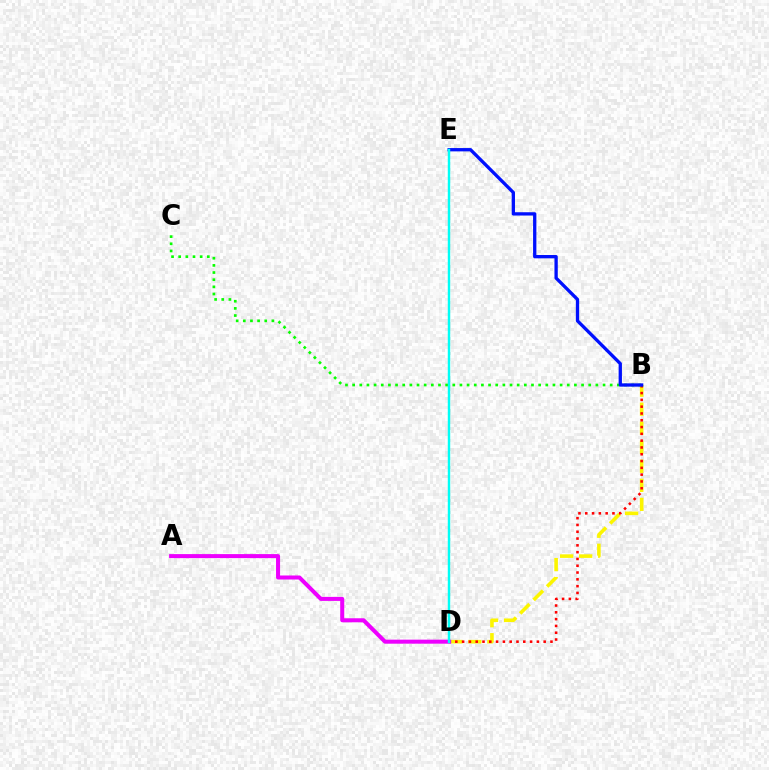{('B', 'D'): [{'color': '#fcf500', 'line_style': 'dashed', 'thickness': 2.59}, {'color': '#ff0000', 'line_style': 'dotted', 'thickness': 1.85}], ('B', 'C'): [{'color': '#08ff00', 'line_style': 'dotted', 'thickness': 1.94}], ('B', 'E'): [{'color': '#0010ff', 'line_style': 'solid', 'thickness': 2.38}], ('A', 'D'): [{'color': '#ee00ff', 'line_style': 'solid', 'thickness': 2.9}], ('D', 'E'): [{'color': '#00fff6', 'line_style': 'solid', 'thickness': 1.75}]}